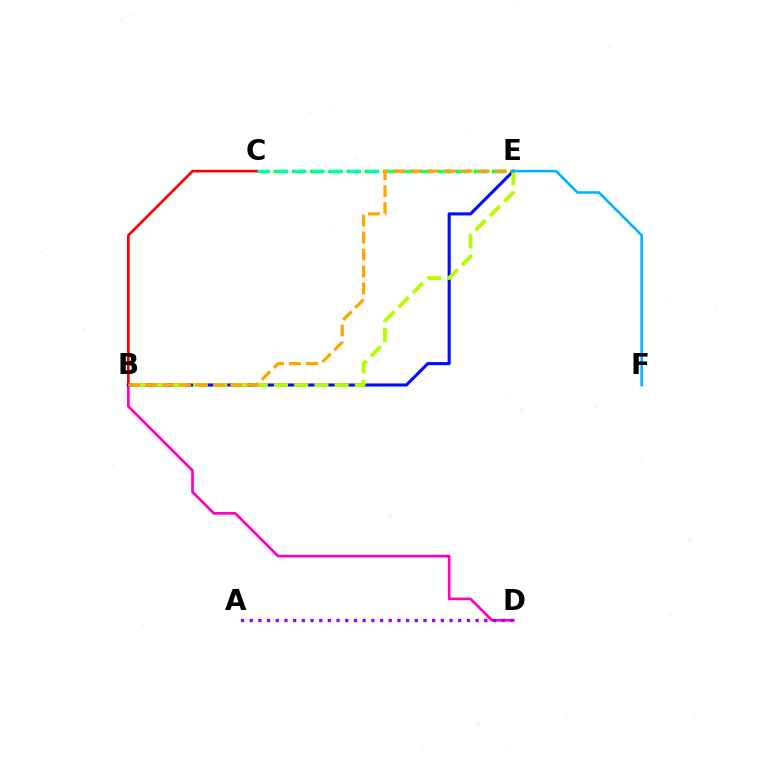{('B', 'D'): [{'color': '#ff00bd', 'line_style': 'solid', 'thickness': 1.92}], ('C', 'E'): [{'color': '#08ff00', 'line_style': 'dotted', 'thickness': 2.47}, {'color': '#00ff9d', 'line_style': 'dashed', 'thickness': 2.47}], ('A', 'D'): [{'color': '#9b00ff', 'line_style': 'dotted', 'thickness': 2.36}], ('B', 'C'): [{'color': '#ff0000', 'line_style': 'solid', 'thickness': 1.92}], ('B', 'E'): [{'color': '#0010ff', 'line_style': 'solid', 'thickness': 2.24}, {'color': '#b3ff00', 'line_style': 'dashed', 'thickness': 2.75}, {'color': '#ffa500', 'line_style': 'dashed', 'thickness': 2.3}], ('E', 'F'): [{'color': '#00b5ff', 'line_style': 'solid', 'thickness': 1.89}]}